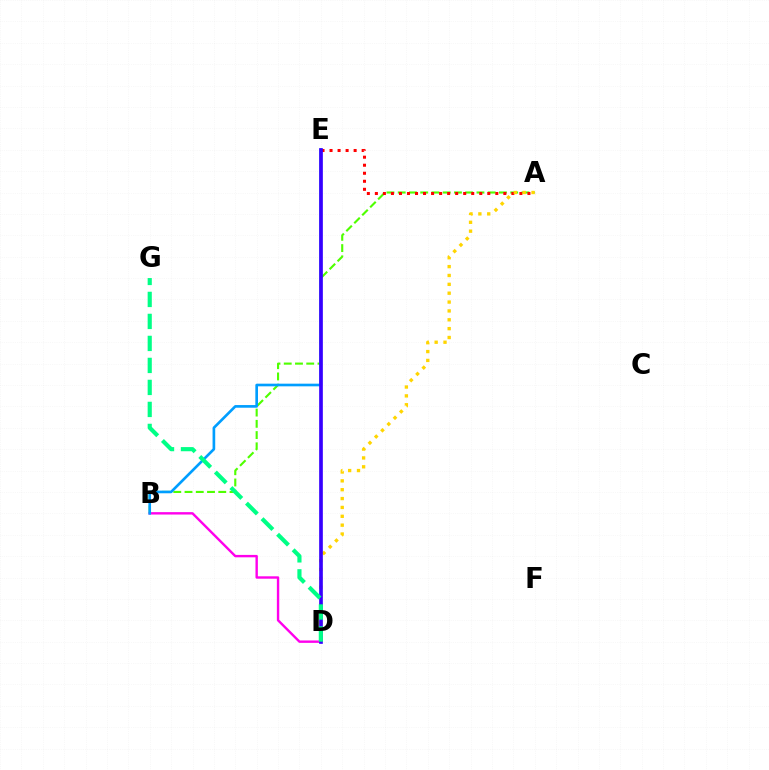{('A', 'B'): [{'color': '#4fff00', 'line_style': 'dashed', 'thickness': 1.53}], ('B', 'D'): [{'color': '#ff00ed', 'line_style': 'solid', 'thickness': 1.73}], ('A', 'E'): [{'color': '#ff0000', 'line_style': 'dotted', 'thickness': 2.18}], ('B', 'E'): [{'color': '#009eff', 'line_style': 'solid', 'thickness': 1.91}], ('A', 'D'): [{'color': '#ffd500', 'line_style': 'dotted', 'thickness': 2.41}], ('D', 'E'): [{'color': '#3700ff', 'line_style': 'solid', 'thickness': 2.64}], ('D', 'G'): [{'color': '#00ff86', 'line_style': 'dashed', 'thickness': 2.99}]}